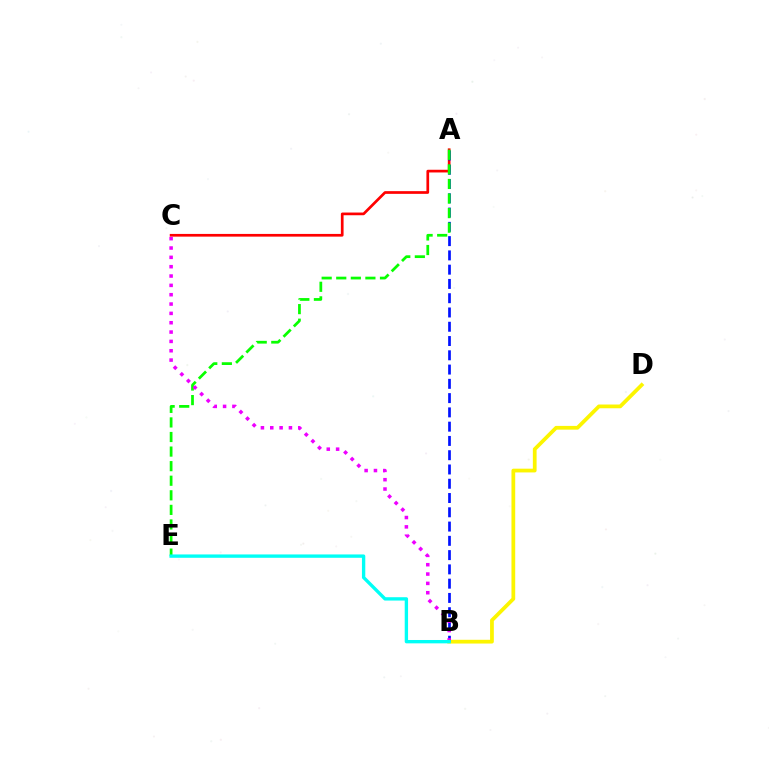{('A', 'C'): [{'color': '#ff0000', 'line_style': 'solid', 'thickness': 1.94}], ('A', 'B'): [{'color': '#0010ff', 'line_style': 'dashed', 'thickness': 1.94}], ('B', 'D'): [{'color': '#fcf500', 'line_style': 'solid', 'thickness': 2.7}], ('A', 'E'): [{'color': '#08ff00', 'line_style': 'dashed', 'thickness': 1.98}], ('B', 'C'): [{'color': '#ee00ff', 'line_style': 'dotted', 'thickness': 2.54}], ('B', 'E'): [{'color': '#00fff6', 'line_style': 'solid', 'thickness': 2.41}]}